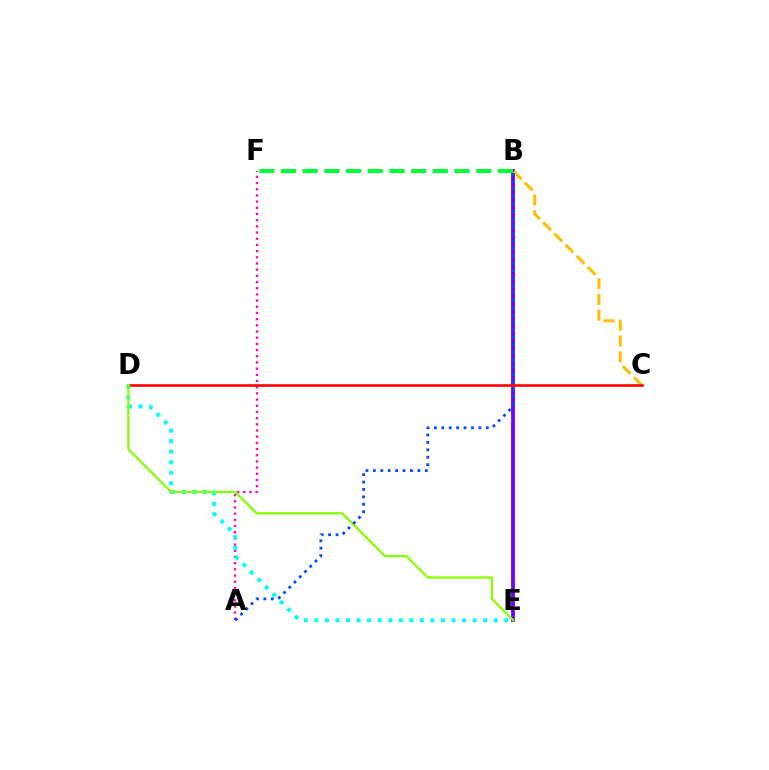{('B', 'E'): [{'color': '#7200ff', 'line_style': 'solid', 'thickness': 2.74}], ('B', 'C'): [{'color': '#ffbd00', 'line_style': 'dashed', 'thickness': 2.14}], ('A', 'F'): [{'color': '#ff00cf', 'line_style': 'dotted', 'thickness': 1.68}], ('C', 'D'): [{'color': '#ff0000', 'line_style': 'solid', 'thickness': 1.88}], ('B', 'F'): [{'color': '#00ff39', 'line_style': 'dashed', 'thickness': 2.95}], ('D', 'E'): [{'color': '#00fff6', 'line_style': 'dotted', 'thickness': 2.87}, {'color': '#84ff00', 'line_style': 'solid', 'thickness': 1.59}], ('A', 'B'): [{'color': '#004bff', 'line_style': 'dotted', 'thickness': 2.01}]}